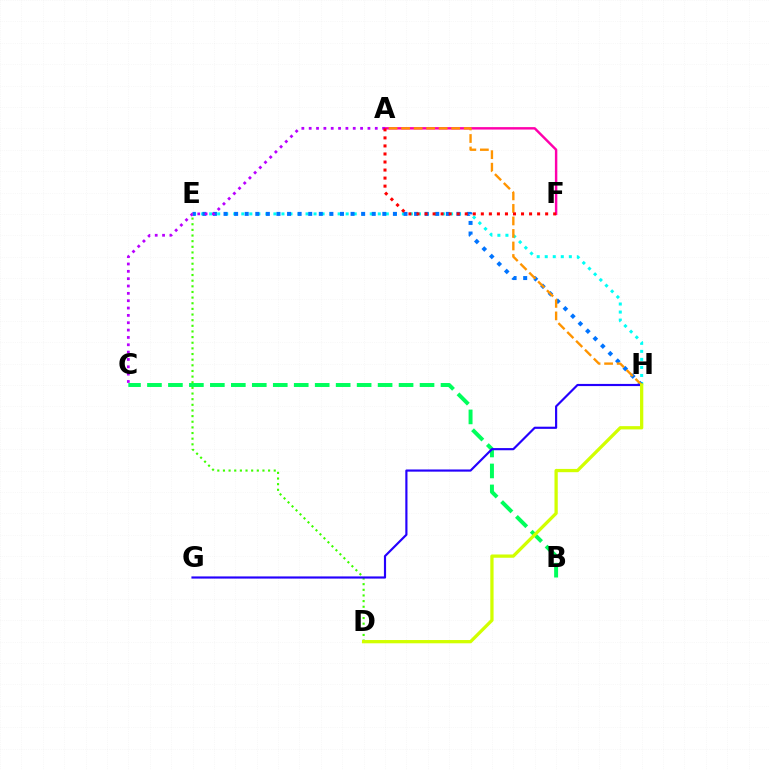{('A', 'F'): [{'color': '#ff00ac', 'line_style': 'solid', 'thickness': 1.75}, {'color': '#ff0000', 'line_style': 'dotted', 'thickness': 2.18}], ('B', 'C'): [{'color': '#00ff5c', 'line_style': 'dashed', 'thickness': 2.85}], ('D', 'E'): [{'color': '#3dff00', 'line_style': 'dotted', 'thickness': 1.53}], ('E', 'H'): [{'color': '#00fff6', 'line_style': 'dotted', 'thickness': 2.18}, {'color': '#0074ff', 'line_style': 'dotted', 'thickness': 2.88}], ('A', 'H'): [{'color': '#ff9400', 'line_style': 'dashed', 'thickness': 1.7}], ('G', 'H'): [{'color': '#2500ff', 'line_style': 'solid', 'thickness': 1.56}], ('D', 'H'): [{'color': '#d1ff00', 'line_style': 'solid', 'thickness': 2.36}], ('A', 'C'): [{'color': '#b900ff', 'line_style': 'dotted', 'thickness': 2.0}]}